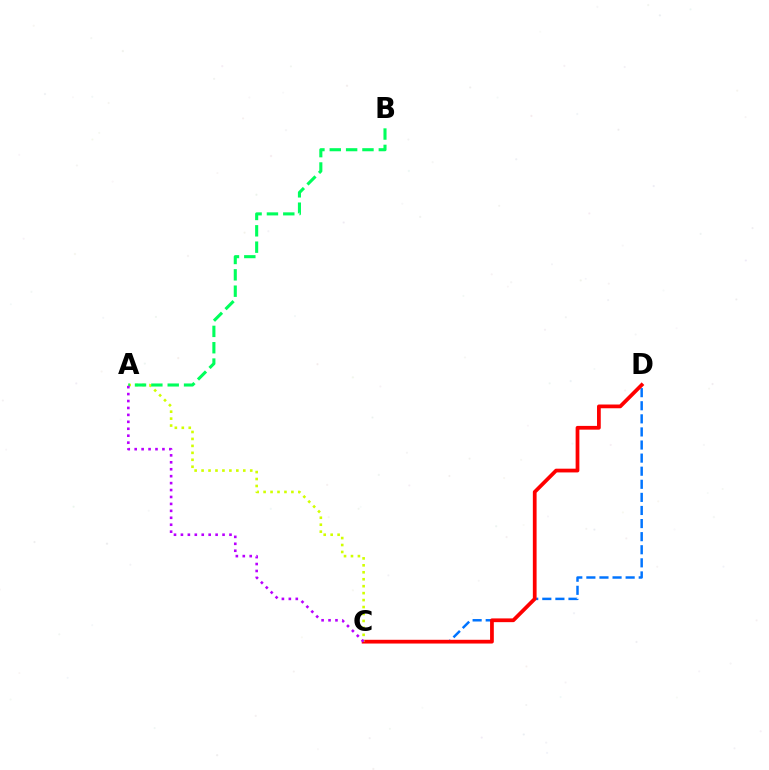{('C', 'D'): [{'color': '#0074ff', 'line_style': 'dashed', 'thickness': 1.78}, {'color': '#ff0000', 'line_style': 'solid', 'thickness': 2.7}], ('A', 'C'): [{'color': '#d1ff00', 'line_style': 'dotted', 'thickness': 1.89}, {'color': '#b900ff', 'line_style': 'dotted', 'thickness': 1.88}], ('A', 'B'): [{'color': '#00ff5c', 'line_style': 'dashed', 'thickness': 2.22}]}